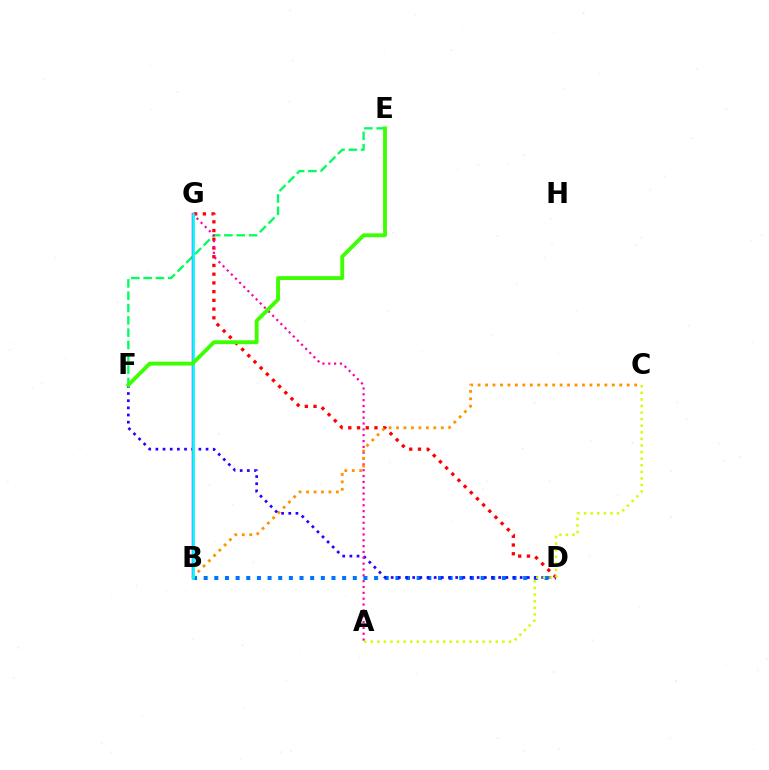{('B', 'D'): [{'color': '#0074ff', 'line_style': 'dotted', 'thickness': 2.89}], ('E', 'F'): [{'color': '#00ff5c', 'line_style': 'dashed', 'thickness': 1.67}, {'color': '#3dff00', 'line_style': 'solid', 'thickness': 2.77}], ('D', 'G'): [{'color': '#ff0000', 'line_style': 'dotted', 'thickness': 2.37}], ('B', 'G'): [{'color': '#b900ff', 'line_style': 'solid', 'thickness': 1.78}, {'color': '#00fff6', 'line_style': 'solid', 'thickness': 1.87}], ('D', 'F'): [{'color': '#2500ff', 'line_style': 'dotted', 'thickness': 1.95}], ('A', 'G'): [{'color': '#ff00ac', 'line_style': 'dotted', 'thickness': 1.59}], ('B', 'C'): [{'color': '#ff9400', 'line_style': 'dotted', 'thickness': 2.03}], ('A', 'C'): [{'color': '#d1ff00', 'line_style': 'dotted', 'thickness': 1.79}]}